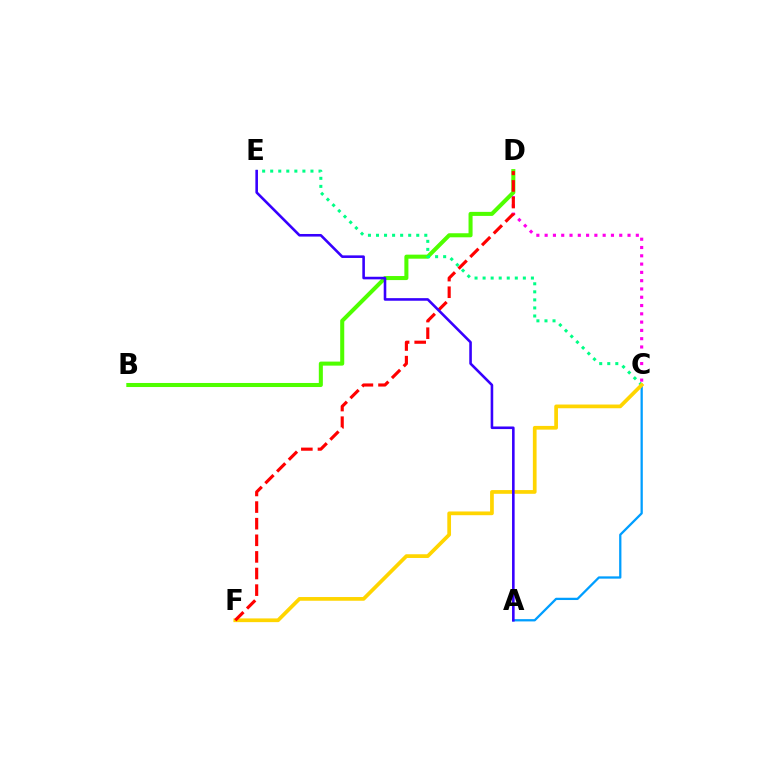{('C', 'D'): [{'color': '#ff00ed', 'line_style': 'dotted', 'thickness': 2.25}], ('A', 'C'): [{'color': '#009eff', 'line_style': 'solid', 'thickness': 1.64}], ('B', 'D'): [{'color': '#4fff00', 'line_style': 'solid', 'thickness': 2.91}], ('C', 'E'): [{'color': '#00ff86', 'line_style': 'dotted', 'thickness': 2.19}], ('C', 'F'): [{'color': '#ffd500', 'line_style': 'solid', 'thickness': 2.68}], ('D', 'F'): [{'color': '#ff0000', 'line_style': 'dashed', 'thickness': 2.26}], ('A', 'E'): [{'color': '#3700ff', 'line_style': 'solid', 'thickness': 1.86}]}